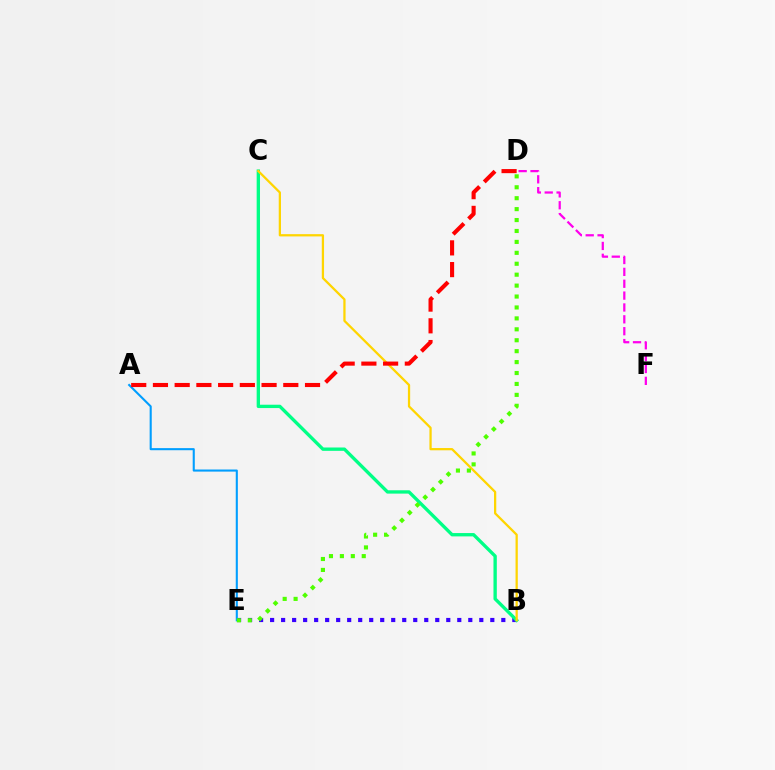{('B', 'E'): [{'color': '#3700ff', 'line_style': 'dotted', 'thickness': 2.99}], ('B', 'C'): [{'color': '#00ff86', 'line_style': 'solid', 'thickness': 2.4}, {'color': '#ffd500', 'line_style': 'solid', 'thickness': 1.63}], ('D', 'F'): [{'color': '#ff00ed', 'line_style': 'dashed', 'thickness': 1.61}], ('A', 'E'): [{'color': '#009eff', 'line_style': 'solid', 'thickness': 1.51}], ('D', 'E'): [{'color': '#4fff00', 'line_style': 'dotted', 'thickness': 2.97}], ('A', 'D'): [{'color': '#ff0000', 'line_style': 'dashed', 'thickness': 2.95}]}